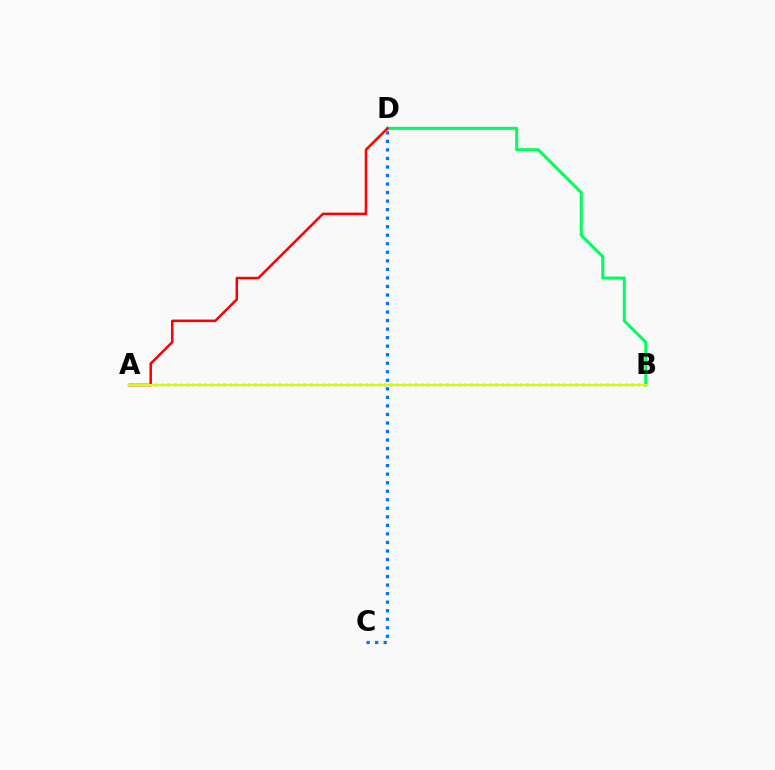{('B', 'D'): [{'color': '#00ff5c', 'line_style': 'solid', 'thickness': 2.19}], ('A', 'B'): [{'color': '#b900ff', 'line_style': 'dotted', 'thickness': 1.68}, {'color': '#d1ff00', 'line_style': 'solid', 'thickness': 1.63}], ('C', 'D'): [{'color': '#0074ff', 'line_style': 'dotted', 'thickness': 2.32}], ('A', 'D'): [{'color': '#ff0000', 'line_style': 'solid', 'thickness': 1.82}]}